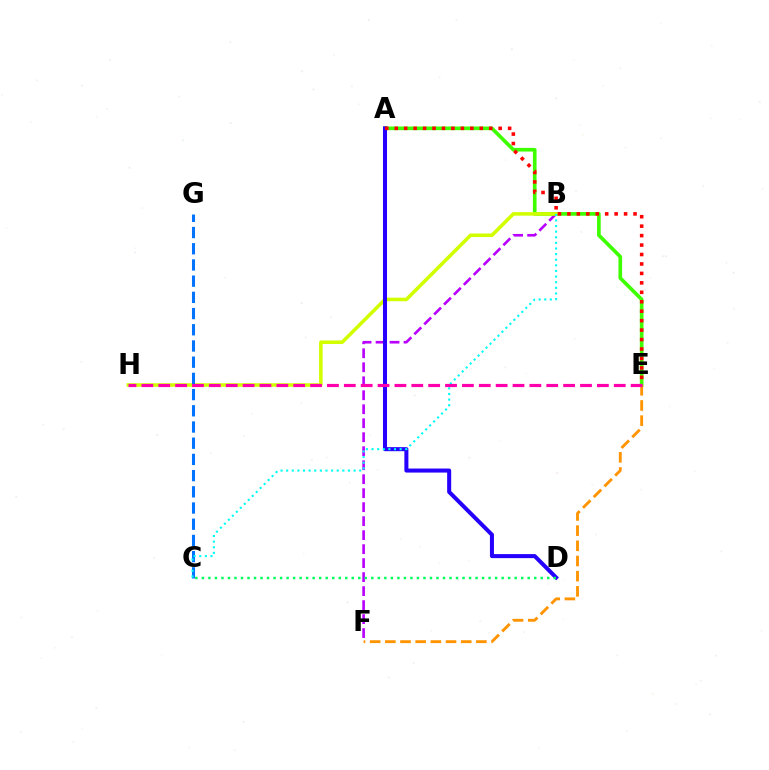{('B', 'F'): [{'color': '#b900ff', 'line_style': 'dashed', 'thickness': 1.9}], ('A', 'E'): [{'color': '#3dff00', 'line_style': 'solid', 'thickness': 2.63}, {'color': '#ff0000', 'line_style': 'dotted', 'thickness': 2.57}], ('B', 'H'): [{'color': '#d1ff00', 'line_style': 'solid', 'thickness': 2.56}], ('A', 'D'): [{'color': '#2500ff', 'line_style': 'solid', 'thickness': 2.9}], ('E', 'F'): [{'color': '#ff9400', 'line_style': 'dashed', 'thickness': 2.06}], ('C', 'D'): [{'color': '#00ff5c', 'line_style': 'dotted', 'thickness': 1.77}], ('C', 'G'): [{'color': '#0074ff', 'line_style': 'dashed', 'thickness': 2.2}], ('B', 'C'): [{'color': '#00fff6', 'line_style': 'dotted', 'thickness': 1.53}], ('E', 'H'): [{'color': '#ff00ac', 'line_style': 'dashed', 'thickness': 2.29}]}